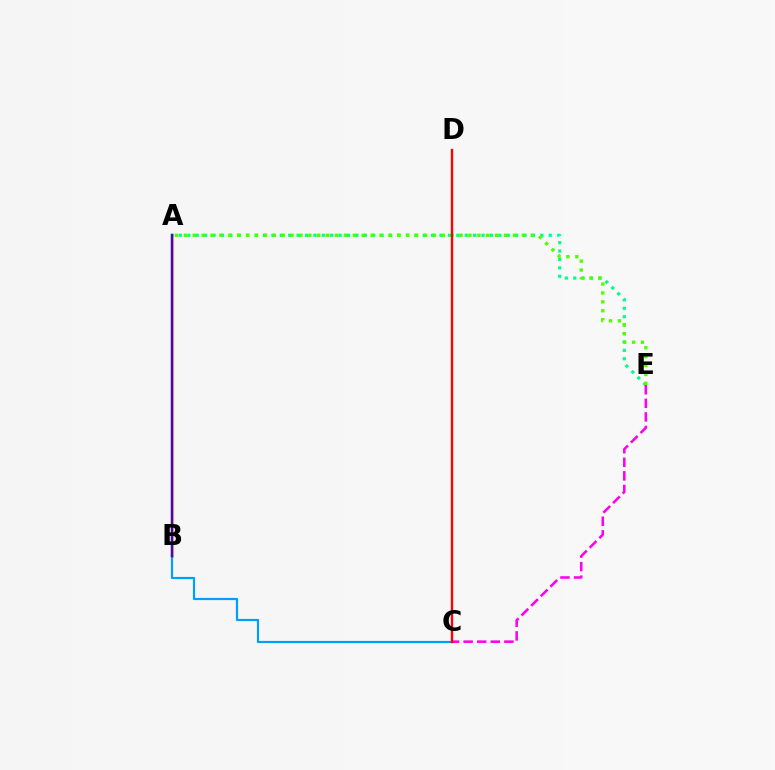{('A', 'B'): [{'color': '#ffd500', 'line_style': 'solid', 'thickness': 2.38}, {'color': '#3700ff', 'line_style': 'solid', 'thickness': 1.75}], ('B', 'C'): [{'color': '#009eff', 'line_style': 'solid', 'thickness': 1.58}], ('A', 'E'): [{'color': '#00ff86', 'line_style': 'dotted', 'thickness': 2.28}, {'color': '#4fff00', 'line_style': 'dotted', 'thickness': 2.42}], ('C', 'E'): [{'color': '#ff00ed', 'line_style': 'dashed', 'thickness': 1.85}], ('C', 'D'): [{'color': '#ff0000', 'line_style': 'solid', 'thickness': 1.69}]}